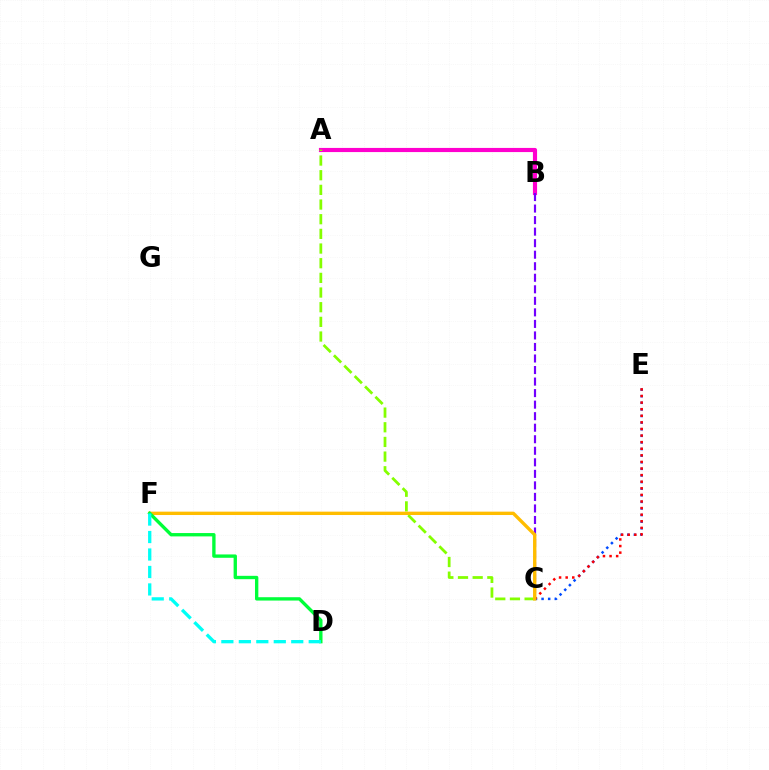{('C', 'E'): [{'color': '#004bff', 'line_style': 'dotted', 'thickness': 1.79}, {'color': '#ff0000', 'line_style': 'dotted', 'thickness': 1.79}], ('A', 'B'): [{'color': '#ff00cf', 'line_style': 'solid', 'thickness': 2.99}], ('A', 'C'): [{'color': '#84ff00', 'line_style': 'dashed', 'thickness': 1.99}], ('B', 'C'): [{'color': '#7200ff', 'line_style': 'dashed', 'thickness': 1.57}], ('C', 'F'): [{'color': '#ffbd00', 'line_style': 'solid', 'thickness': 2.42}], ('D', 'F'): [{'color': '#00ff39', 'line_style': 'solid', 'thickness': 2.41}, {'color': '#00fff6', 'line_style': 'dashed', 'thickness': 2.37}]}